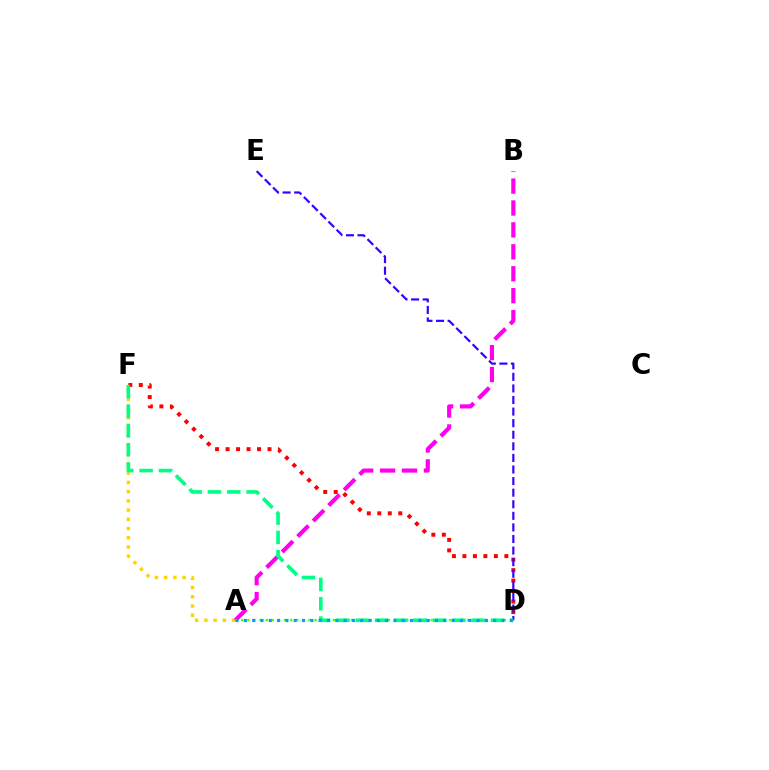{('A', 'F'): [{'color': '#ffd500', 'line_style': 'dotted', 'thickness': 2.51}], ('A', 'B'): [{'color': '#ff00ed', 'line_style': 'dashed', 'thickness': 2.98}], ('D', 'F'): [{'color': '#ff0000', 'line_style': 'dotted', 'thickness': 2.85}, {'color': '#00ff86', 'line_style': 'dashed', 'thickness': 2.62}], ('A', 'D'): [{'color': '#4fff00', 'line_style': 'dotted', 'thickness': 1.66}, {'color': '#009eff', 'line_style': 'dotted', 'thickness': 2.26}], ('D', 'E'): [{'color': '#3700ff', 'line_style': 'dashed', 'thickness': 1.57}]}